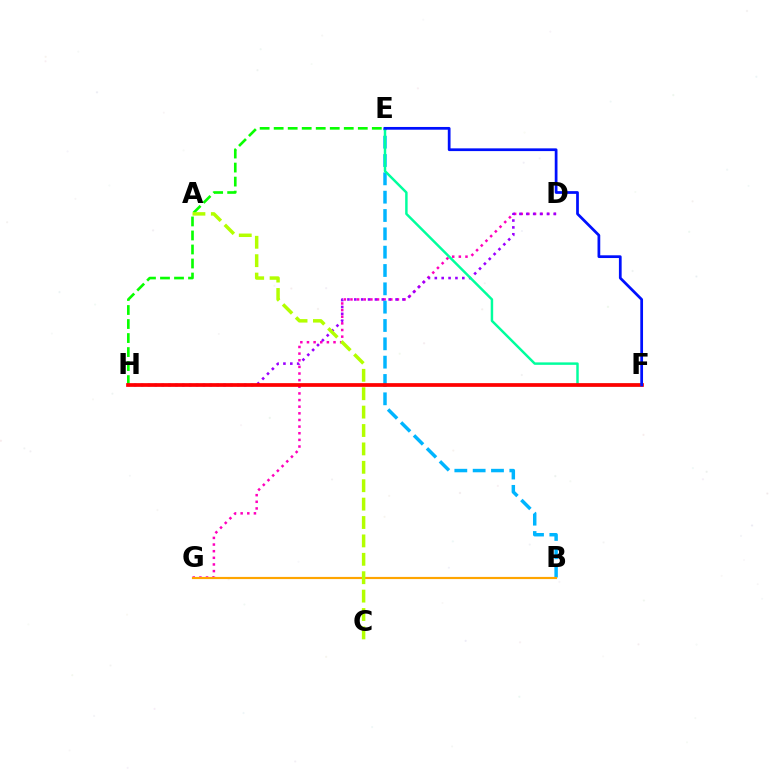{('D', 'G'): [{'color': '#ff00bd', 'line_style': 'dotted', 'thickness': 1.8}], ('D', 'H'): [{'color': '#9b00ff', 'line_style': 'dotted', 'thickness': 1.87}], ('B', 'E'): [{'color': '#00b5ff', 'line_style': 'dashed', 'thickness': 2.49}], ('B', 'G'): [{'color': '#ffa500', 'line_style': 'solid', 'thickness': 1.56}], ('E', 'F'): [{'color': '#00ff9d', 'line_style': 'solid', 'thickness': 1.77}, {'color': '#0010ff', 'line_style': 'solid', 'thickness': 1.97}], ('E', 'H'): [{'color': '#08ff00', 'line_style': 'dashed', 'thickness': 1.9}], ('F', 'H'): [{'color': '#ff0000', 'line_style': 'solid', 'thickness': 2.68}], ('A', 'C'): [{'color': '#b3ff00', 'line_style': 'dashed', 'thickness': 2.5}]}